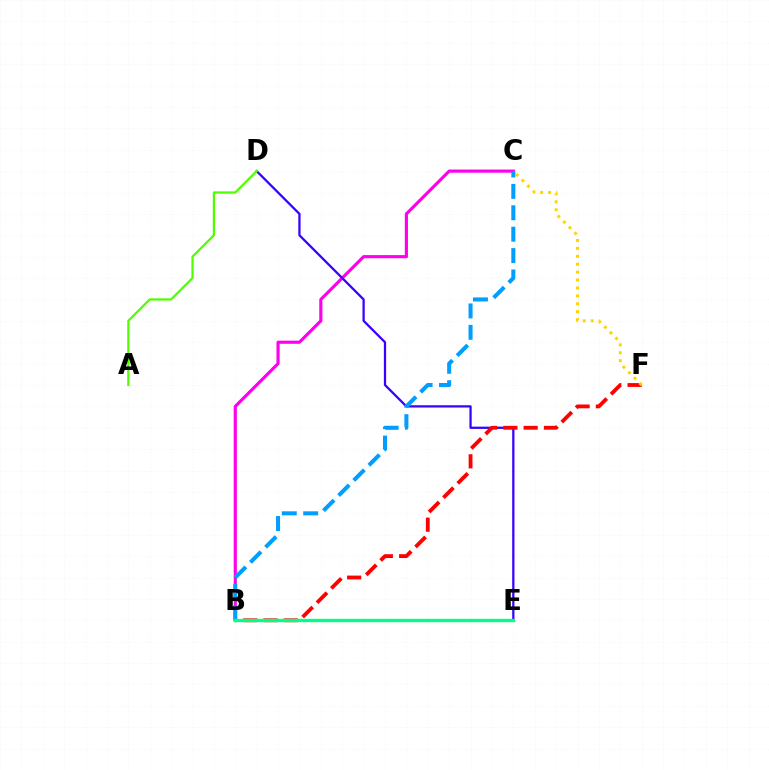{('B', 'C'): [{'color': '#ff00ed', 'line_style': 'solid', 'thickness': 2.27}, {'color': '#009eff', 'line_style': 'dashed', 'thickness': 2.91}], ('D', 'E'): [{'color': '#3700ff', 'line_style': 'solid', 'thickness': 1.63}], ('B', 'F'): [{'color': '#ff0000', 'line_style': 'dashed', 'thickness': 2.75}], ('C', 'F'): [{'color': '#ffd500', 'line_style': 'dotted', 'thickness': 2.15}], ('A', 'D'): [{'color': '#4fff00', 'line_style': 'solid', 'thickness': 1.61}], ('B', 'E'): [{'color': '#00ff86', 'line_style': 'solid', 'thickness': 2.4}]}